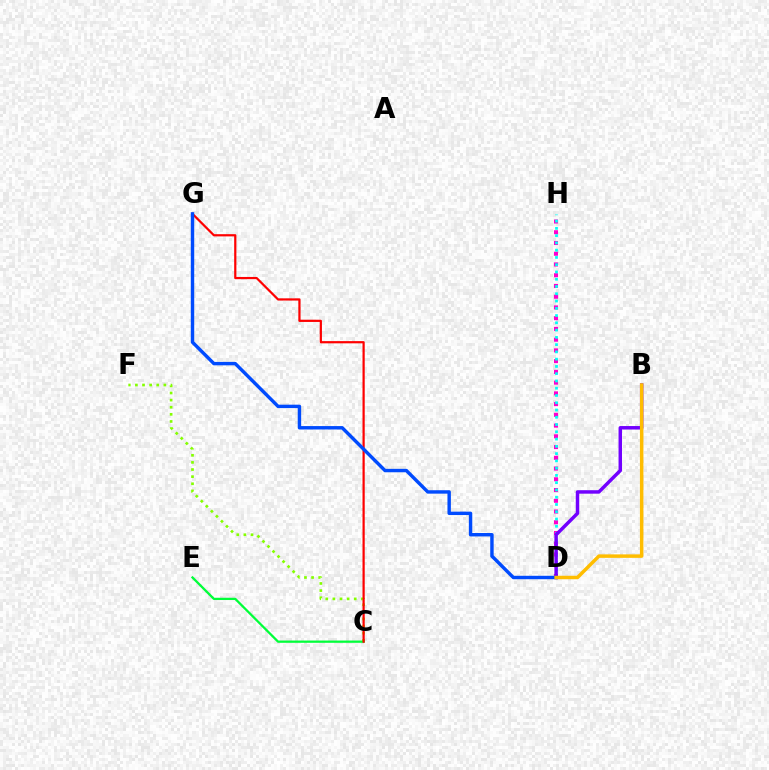{('D', 'H'): [{'color': '#ff00cf', 'line_style': 'dotted', 'thickness': 2.92}, {'color': '#00fff6', 'line_style': 'dotted', 'thickness': 1.97}], ('C', 'F'): [{'color': '#84ff00', 'line_style': 'dotted', 'thickness': 1.93}], ('C', 'E'): [{'color': '#00ff39', 'line_style': 'solid', 'thickness': 1.63}], ('B', 'D'): [{'color': '#7200ff', 'line_style': 'solid', 'thickness': 2.5}, {'color': '#ffbd00', 'line_style': 'solid', 'thickness': 2.5}], ('C', 'G'): [{'color': '#ff0000', 'line_style': 'solid', 'thickness': 1.6}], ('D', 'G'): [{'color': '#004bff', 'line_style': 'solid', 'thickness': 2.46}]}